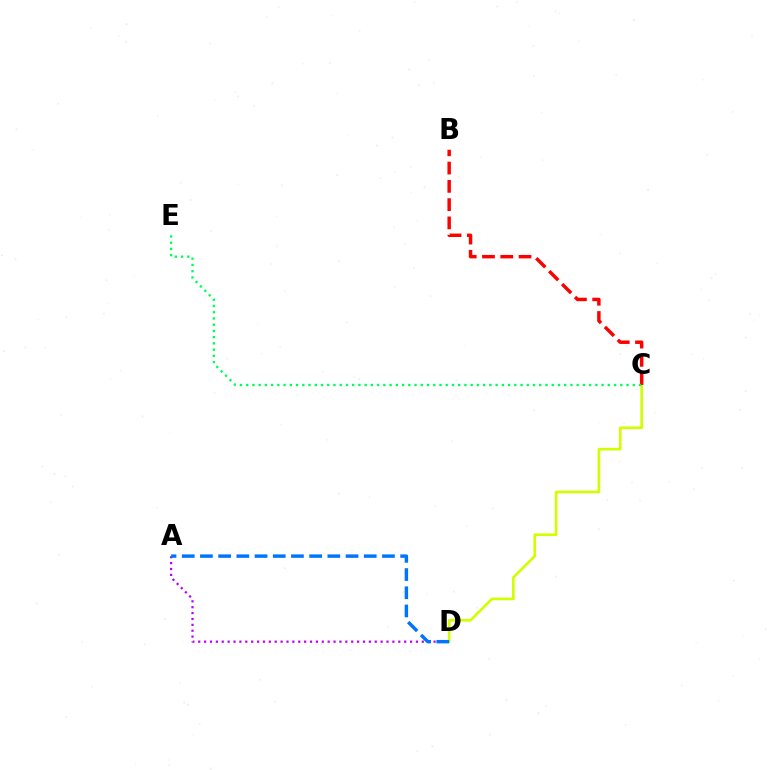{('C', 'D'): [{'color': '#d1ff00', 'line_style': 'solid', 'thickness': 1.91}], ('B', 'C'): [{'color': '#ff0000', 'line_style': 'dashed', 'thickness': 2.48}], ('C', 'E'): [{'color': '#00ff5c', 'line_style': 'dotted', 'thickness': 1.69}], ('A', 'D'): [{'color': '#b900ff', 'line_style': 'dotted', 'thickness': 1.6}, {'color': '#0074ff', 'line_style': 'dashed', 'thickness': 2.47}]}